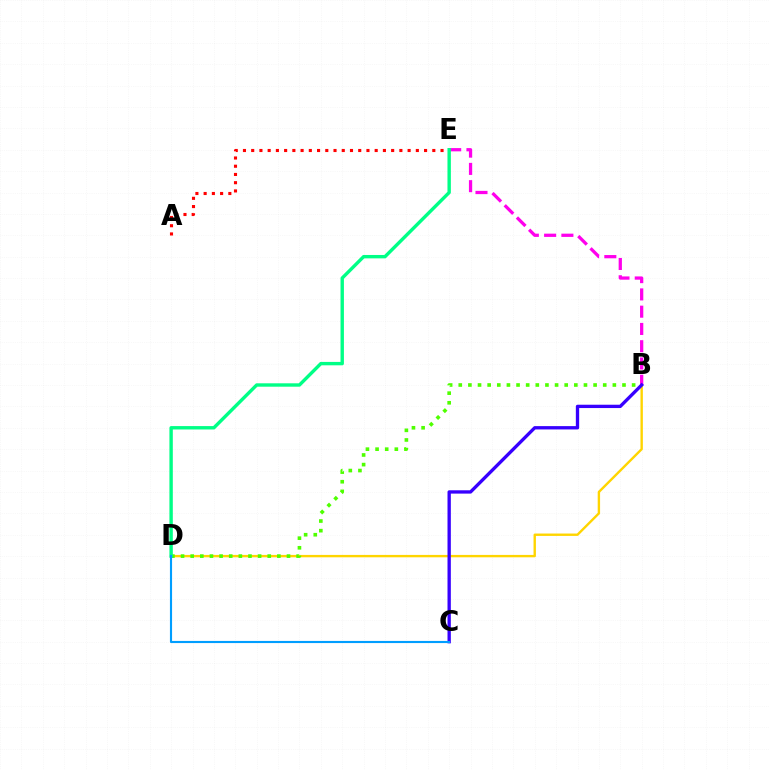{('B', 'D'): [{'color': '#ffd500', 'line_style': 'solid', 'thickness': 1.72}, {'color': '#4fff00', 'line_style': 'dotted', 'thickness': 2.62}], ('B', 'E'): [{'color': '#ff00ed', 'line_style': 'dashed', 'thickness': 2.35}], ('A', 'E'): [{'color': '#ff0000', 'line_style': 'dotted', 'thickness': 2.24}], ('D', 'E'): [{'color': '#00ff86', 'line_style': 'solid', 'thickness': 2.44}], ('B', 'C'): [{'color': '#3700ff', 'line_style': 'solid', 'thickness': 2.4}], ('C', 'D'): [{'color': '#009eff', 'line_style': 'solid', 'thickness': 1.54}]}